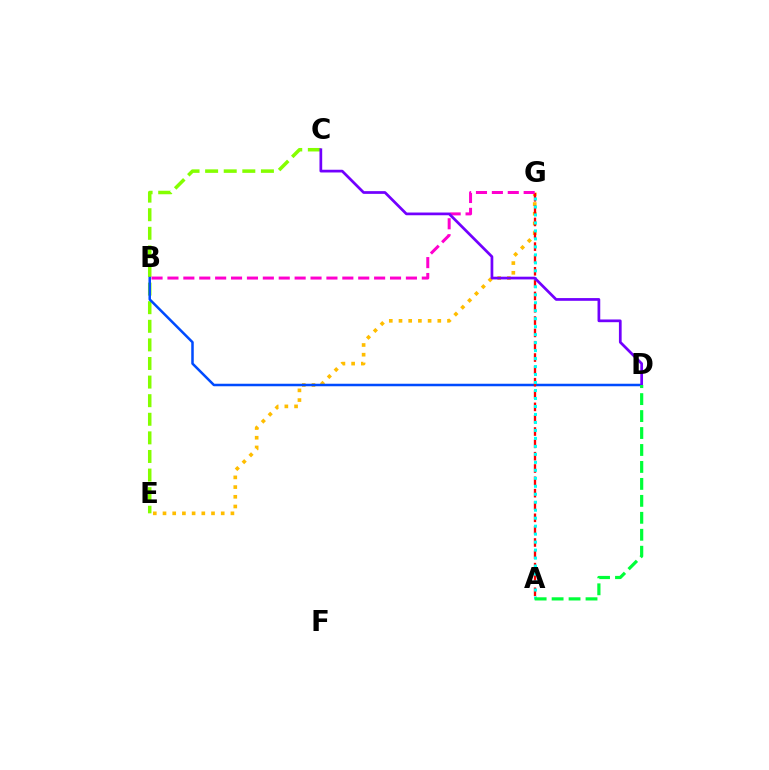{('E', 'G'): [{'color': '#ffbd00', 'line_style': 'dotted', 'thickness': 2.64}], ('C', 'E'): [{'color': '#84ff00', 'line_style': 'dashed', 'thickness': 2.53}], ('B', 'D'): [{'color': '#004bff', 'line_style': 'solid', 'thickness': 1.81}], ('A', 'G'): [{'color': '#ff0000', 'line_style': 'dashed', 'thickness': 1.67}, {'color': '#00fff6', 'line_style': 'dotted', 'thickness': 2.17}], ('B', 'G'): [{'color': '#ff00cf', 'line_style': 'dashed', 'thickness': 2.16}], ('C', 'D'): [{'color': '#7200ff', 'line_style': 'solid', 'thickness': 1.96}], ('A', 'D'): [{'color': '#00ff39', 'line_style': 'dashed', 'thickness': 2.3}]}